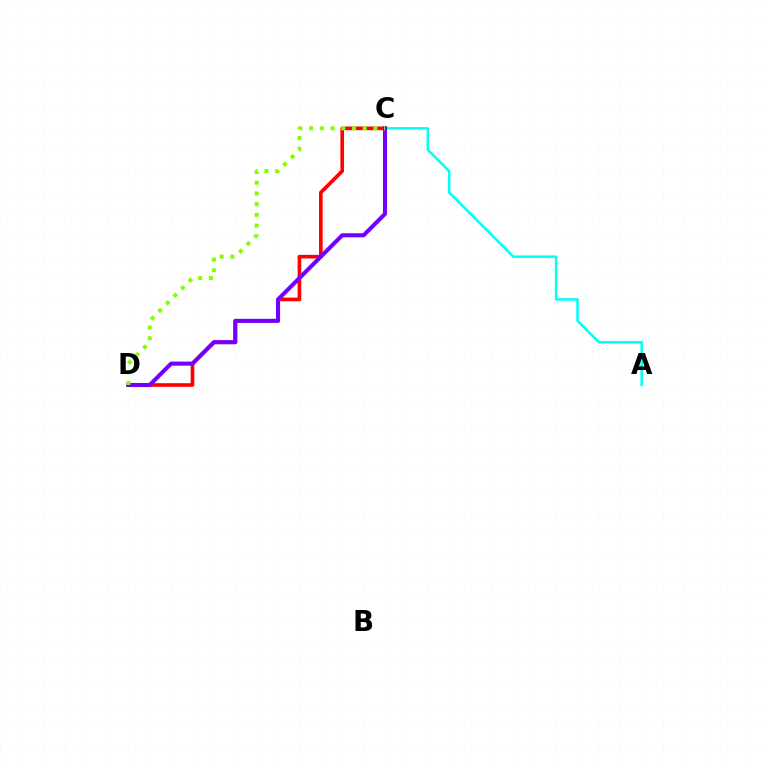{('A', 'C'): [{'color': '#00fff6', 'line_style': 'solid', 'thickness': 1.8}], ('C', 'D'): [{'color': '#ff0000', 'line_style': 'solid', 'thickness': 2.62}, {'color': '#7200ff', 'line_style': 'solid', 'thickness': 2.93}, {'color': '#84ff00', 'line_style': 'dotted', 'thickness': 2.91}]}